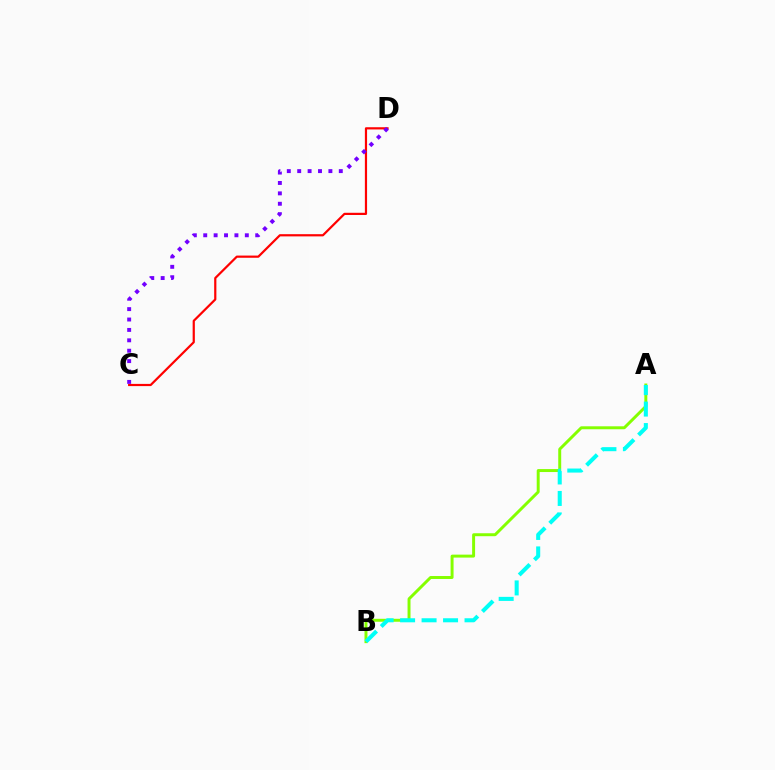{('C', 'D'): [{'color': '#ff0000', 'line_style': 'solid', 'thickness': 1.59}, {'color': '#7200ff', 'line_style': 'dotted', 'thickness': 2.82}], ('A', 'B'): [{'color': '#84ff00', 'line_style': 'solid', 'thickness': 2.13}, {'color': '#00fff6', 'line_style': 'dashed', 'thickness': 2.92}]}